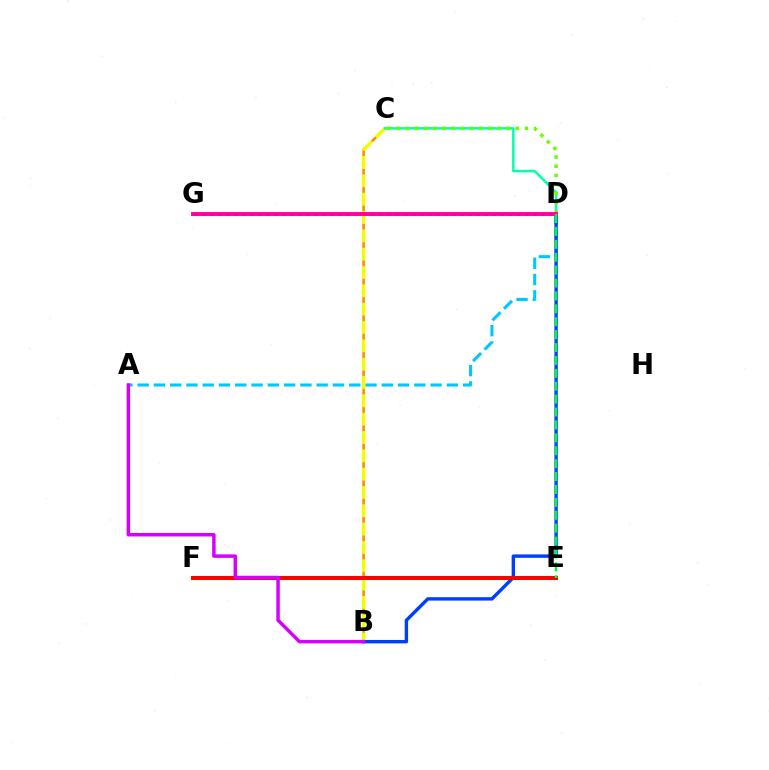{('A', 'D'): [{'color': '#00c7ff', 'line_style': 'dashed', 'thickness': 2.21}], ('B', 'C'): [{'color': '#ff8800', 'line_style': 'solid', 'thickness': 1.83}, {'color': '#eeff00', 'line_style': 'dashed', 'thickness': 2.49}], ('D', 'G'): [{'color': '#4f00ff', 'line_style': 'dotted', 'thickness': 2.2}, {'color': '#ff00a0', 'line_style': 'solid', 'thickness': 2.8}], ('C', 'D'): [{'color': '#00ffaf', 'line_style': 'solid', 'thickness': 1.78}, {'color': '#66ff00', 'line_style': 'dotted', 'thickness': 2.49}], ('B', 'D'): [{'color': '#003fff', 'line_style': 'solid', 'thickness': 2.45}], ('E', 'F'): [{'color': '#ff0000', 'line_style': 'solid', 'thickness': 2.91}], ('A', 'B'): [{'color': '#d600ff', 'line_style': 'solid', 'thickness': 2.5}], ('D', 'E'): [{'color': '#00ff27', 'line_style': 'dashed', 'thickness': 1.75}]}